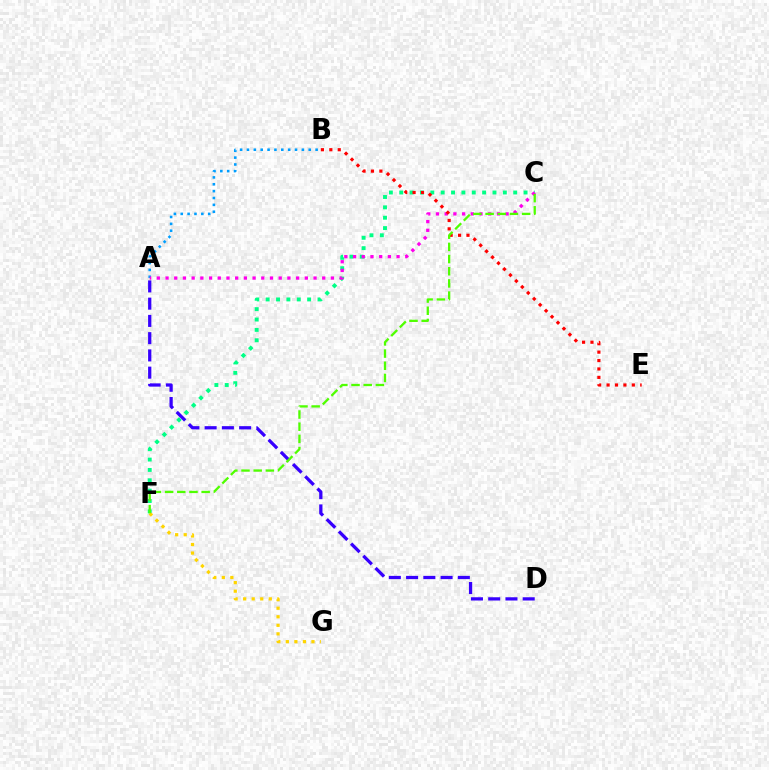{('C', 'F'): [{'color': '#00ff86', 'line_style': 'dotted', 'thickness': 2.82}, {'color': '#4fff00', 'line_style': 'dashed', 'thickness': 1.65}], ('A', 'D'): [{'color': '#3700ff', 'line_style': 'dashed', 'thickness': 2.34}], ('A', 'B'): [{'color': '#009eff', 'line_style': 'dotted', 'thickness': 1.86}], ('A', 'C'): [{'color': '#ff00ed', 'line_style': 'dotted', 'thickness': 2.37}], ('B', 'E'): [{'color': '#ff0000', 'line_style': 'dotted', 'thickness': 2.29}], ('F', 'G'): [{'color': '#ffd500', 'line_style': 'dotted', 'thickness': 2.32}]}